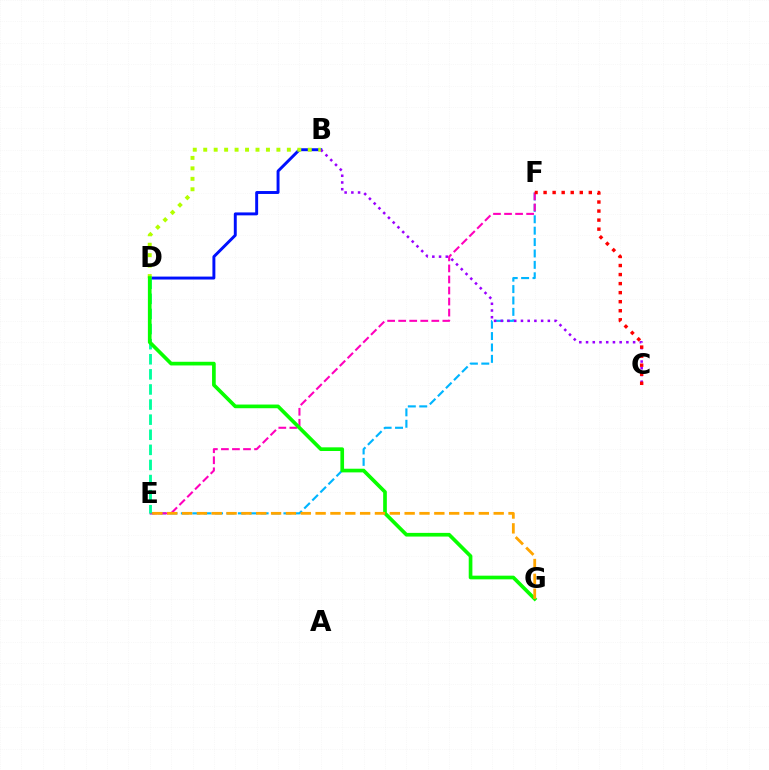{('B', 'D'): [{'color': '#0010ff', 'line_style': 'solid', 'thickness': 2.11}, {'color': '#b3ff00', 'line_style': 'dotted', 'thickness': 2.84}], ('E', 'F'): [{'color': '#00b5ff', 'line_style': 'dashed', 'thickness': 1.55}, {'color': '#ff00bd', 'line_style': 'dashed', 'thickness': 1.5}], ('B', 'C'): [{'color': '#9b00ff', 'line_style': 'dotted', 'thickness': 1.83}], ('D', 'E'): [{'color': '#00ff9d', 'line_style': 'dashed', 'thickness': 2.05}], ('C', 'F'): [{'color': '#ff0000', 'line_style': 'dotted', 'thickness': 2.46}], ('D', 'G'): [{'color': '#08ff00', 'line_style': 'solid', 'thickness': 2.64}], ('E', 'G'): [{'color': '#ffa500', 'line_style': 'dashed', 'thickness': 2.02}]}